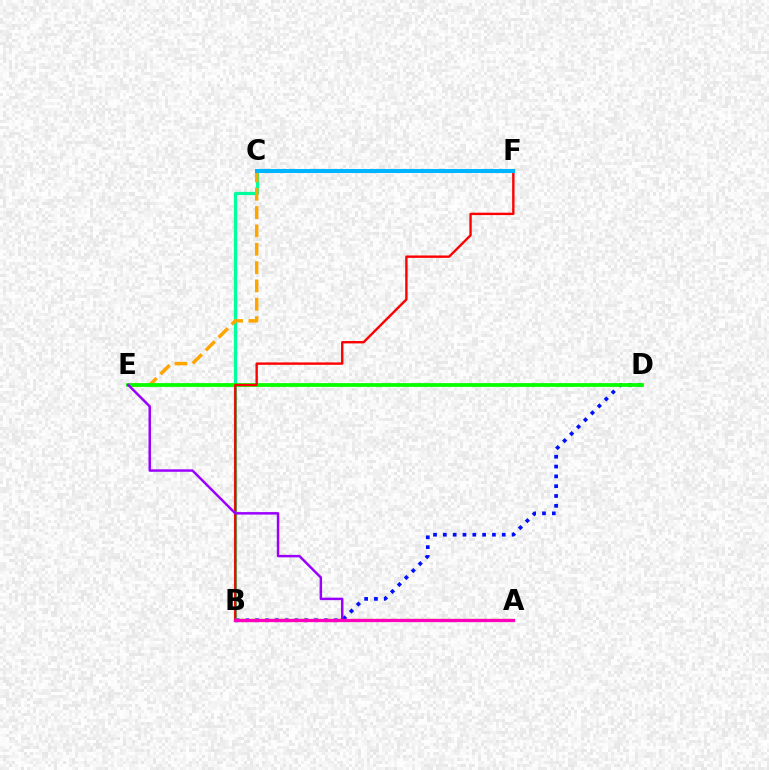{('A', 'B'): [{'color': '#b3ff00', 'line_style': 'dashed', 'thickness': 1.74}, {'color': '#ff00bd', 'line_style': 'solid', 'thickness': 2.37}], ('B', 'D'): [{'color': '#0010ff', 'line_style': 'dotted', 'thickness': 2.67}], ('B', 'C'): [{'color': '#00ff9d', 'line_style': 'solid', 'thickness': 2.35}], ('C', 'E'): [{'color': '#ffa500', 'line_style': 'dashed', 'thickness': 2.49}], ('D', 'E'): [{'color': '#08ff00', 'line_style': 'solid', 'thickness': 2.73}], ('B', 'F'): [{'color': '#ff0000', 'line_style': 'solid', 'thickness': 1.72}], ('C', 'F'): [{'color': '#00b5ff', 'line_style': 'solid', 'thickness': 2.91}], ('A', 'E'): [{'color': '#9b00ff', 'line_style': 'solid', 'thickness': 1.79}]}